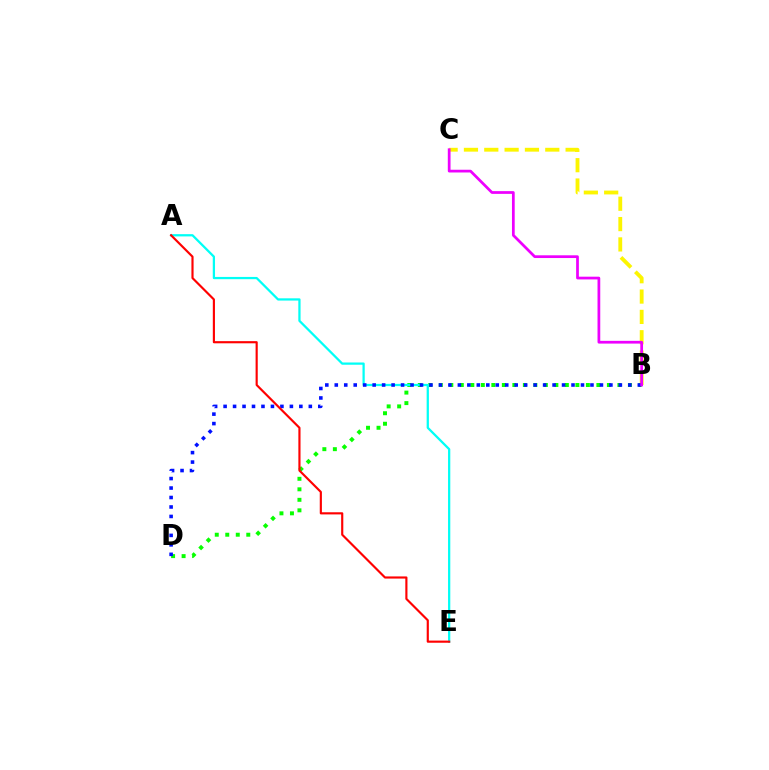{('B', 'C'): [{'color': '#fcf500', 'line_style': 'dashed', 'thickness': 2.76}, {'color': '#ee00ff', 'line_style': 'solid', 'thickness': 1.97}], ('B', 'D'): [{'color': '#08ff00', 'line_style': 'dotted', 'thickness': 2.85}, {'color': '#0010ff', 'line_style': 'dotted', 'thickness': 2.57}], ('A', 'E'): [{'color': '#00fff6', 'line_style': 'solid', 'thickness': 1.62}, {'color': '#ff0000', 'line_style': 'solid', 'thickness': 1.55}]}